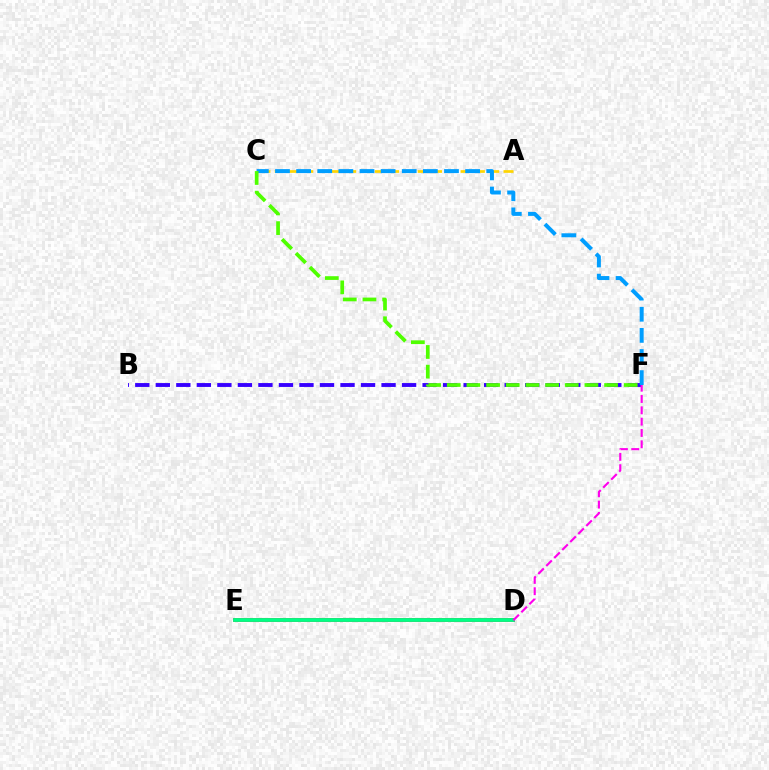{('A', 'C'): [{'color': '#ffd500', 'line_style': 'dashed', 'thickness': 1.94}], ('B', 'F'): [{'color': '#3700ff', 'line_style': 'dashed', 'thickness': 2.79}], ('D', 'E'): [{'color': '#ff0000', 'line_style': 'solid', 'thickness': 2.6}, {'color': '#00ff86', 'line_style': 'solid', 'thickness': 2.72}], ('C', 'F'): [{'color': '#009eff', 'line_style': 'dashed', 'thickness': 2.87}, {'color': '#4fff00', 'line_style': 'dashed', 'thickness': 2.67}], ('D', 'F'): [{'color': '#ff00ed', 'line_style': 'dashed', 'thickness': 1.54}]}